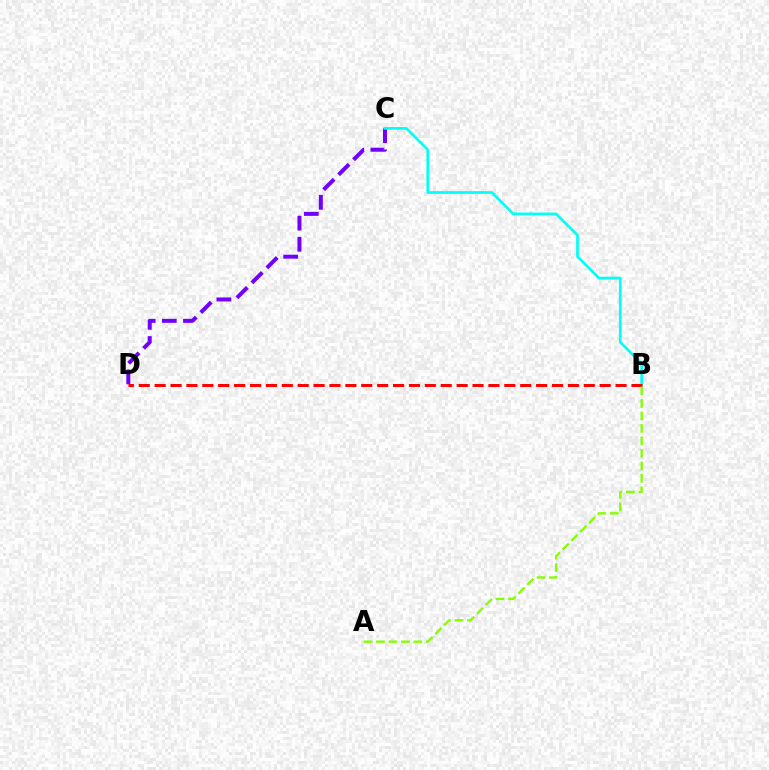{('C', 'D'): [{'color': '#7200ff', 'line_style': 'dashed', 'thickness': 2.87}], ('B', 'C'): [{'color': '#00fff6', 'line_style': 'solid', 'thickness': 1.95}], ('B', 'D'): [{'color': '#ff0000', 'line_style': 'dashed', 'thickness': 2.16}], ('A', 'B'): [{'color': '#84ff00', 'line_style': 'dashed', 'thickness': 1.7}]}